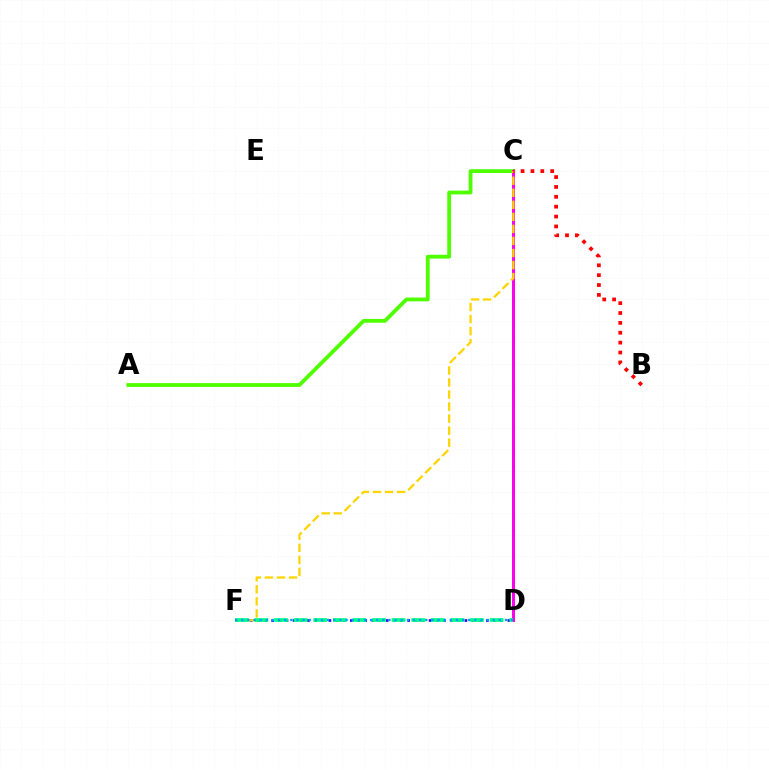{('A', 'C'): [{'color': '#4fff00', 'line_style': 'solid', 'thickness': 2.74}], ('C', 'D'): [{'color': '#ff00ed', 'line_style': 'solid', 'thickness': 2.17}], ('D', 'F'): [{'color': '#3700ff', 'line_style': 'dotted', 'thickness': 1.94}, {'color': '#00ff86', 'line_style': 'dashed', 'thickness': 2.66}, {'color': '#009eff', 'line_style': 'dotted', 'thickness': 1.67}], ('C', 'F'): [{'color': '#ffd500', 'line_style': 'dashed', 'thickness': 1.64}], ('B', 'C'): [{'color': '#ff0000', 'line_style': 'dotted', 'thickness': 2.68}]}